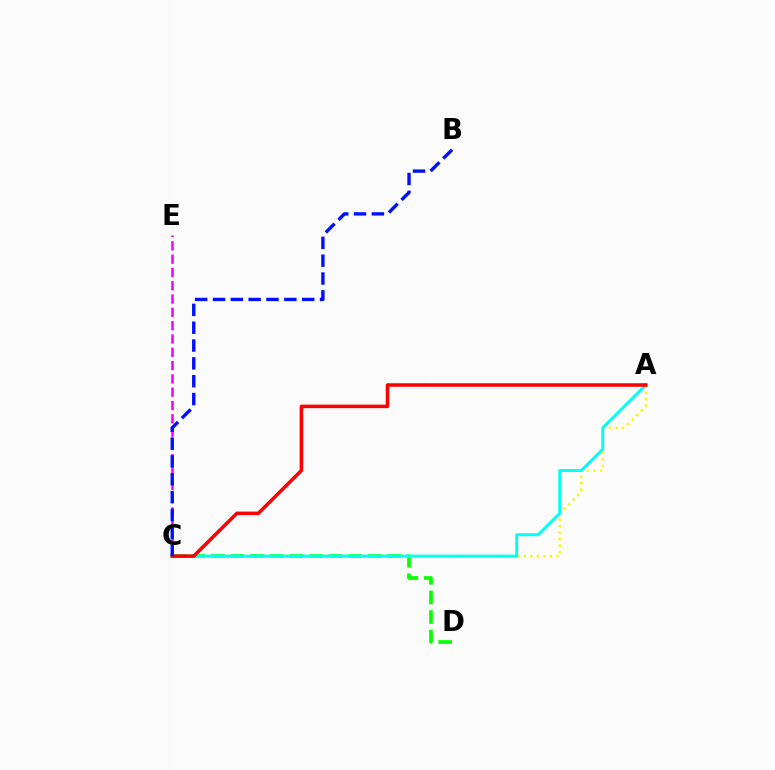{('C', 'D'): [{'color': '#08ff00', 'line_style': 'dashed', 'thickness': 2.66}], ('C', 'E'): [{'color': '#ee00ff', 'line_style': 'dashed', 'thickness': 1.81}], ('A', 'C'): [{'color': '#fcf500', 'line_style': 'dotted', 'thickness': 1.76}, {'color': '#00fff6', 'line_style': 'solid', 'thickness': 2.12}, {'color': '#ff0000', 'line_style': 'solid', 'thickness': 2.53}], ('B', 'C'): [{'color': '#0010ff', 'line_style': 'dashed', 'thickness': 2.42}]}